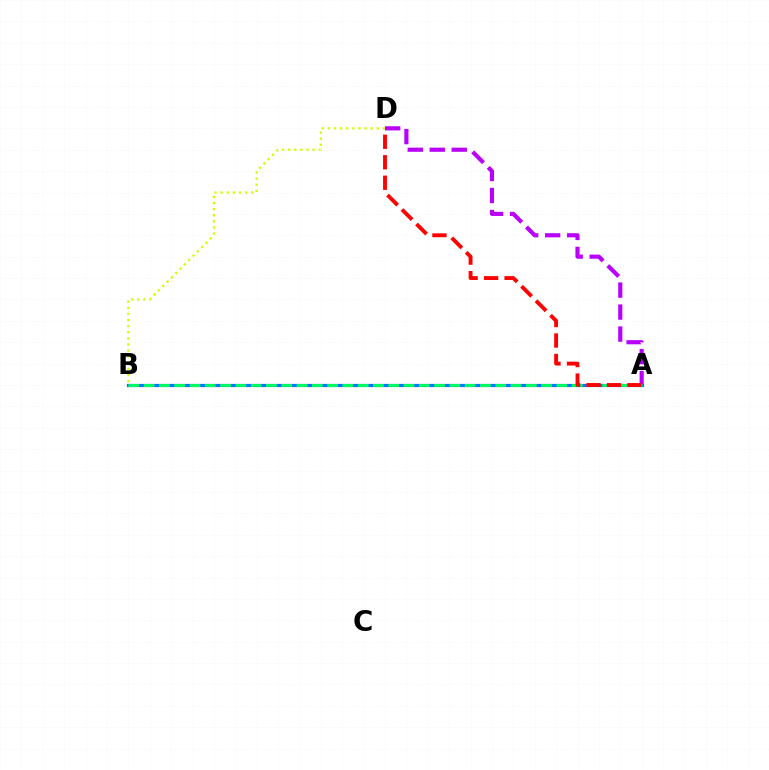{('B', 'D'): [{'color': '#d1ff00', 'line_style': 'dotted', 'thickness': 1.66}], ('A', 'B'): [{'color': '#0074ff', 'line_style': 'solid', 'thickness': 2.3}, {'color': '#00ff5c', 'line_style': 'dashed', 'thickness': 2.08}], ('A', 'D'): [{'color': '#b900ff', 'line_style': 'dashed', 'thickness': 2.99}, {'color': '#ff0000', 'line_style': 'dashed', 'thickness': 2.78}]}